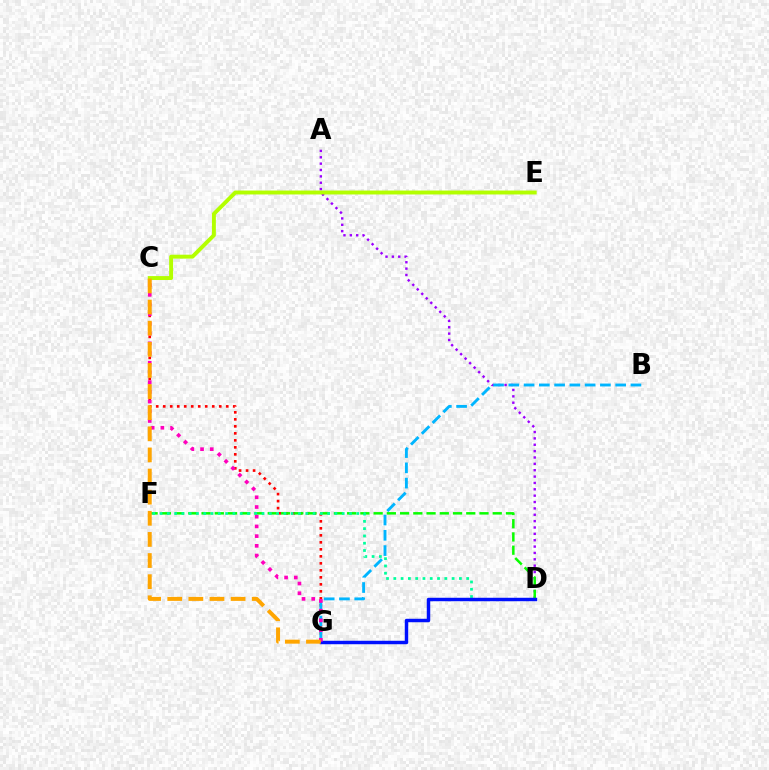{('C', 'G'): [{'color': '#ff0000', 'line_style': 'dotted', 'thickness': 1.9}, {'color': '#ff00bd', 'line_style': 'dotted', 'thickness': 2.64}, {'color': '#ffa500', 'line_style': 'dashed', 'thickness': 2.87}], ('A', 'D'): [{'color': '#9b00ff', 'line_style': 'dotted', 'thickness': 1.73}], ('D', 'F'): [{'color': '#08ff00', 'line_style': 'dashed', 'thickness': 1.8}, {'color': '#00ff9d', 'line_style': 'dotted', 'thickness': 1.98}], ('C', 'E'): [{'color': '#b3ff00', 'line_style': 'solid', 'thickness': 2.83}], ('B', 'G'): [{'color': '#00b5ff', 'line_style': 'dashed', 'thickness': 2.07}], ('D', 'G'): [{'color': '#0010ff', 'line_style': 'solid', 'thickness': 2.48}]}